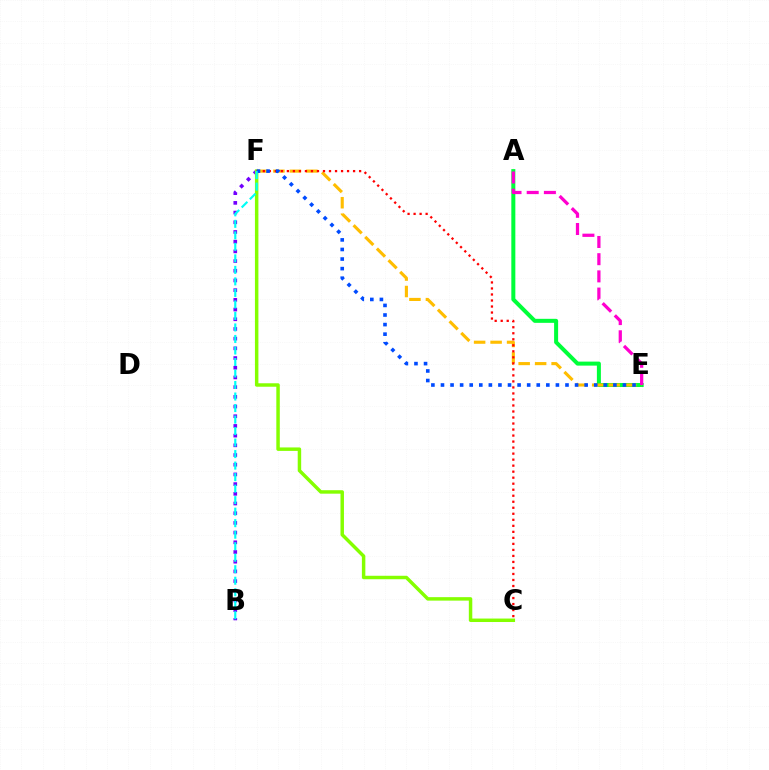{('A', 'E'): [{'color': '#00ff39', 'line_style': 'solid', 'thickness': 2.89}, {'color': '#ff00cf', 'line_style': 'dashed', 'thickness': 2.34}], ('B', 'F'): [{'color': '#7200ff', 'line_style': 'dotted', 'thickness': 2.63}, {'color': '#00fff6', 'line_style': 'dashed', 'thickness': 1.56}], ('C', 'F'): [{'color': '#84ff00', 'line_style': 'solid', 'thickness': 2.49}, {'color': '#ff0000', 'line_style': 'dotted', 'thickness': 1.63}], ('E', 'F'): [{'color': '#ffbd00', 'line_style': 'dashed', 'thickness': 2.24}, {'color': '#004bff', 'line_style': 'dotted', 'thickness': 2.6}]}